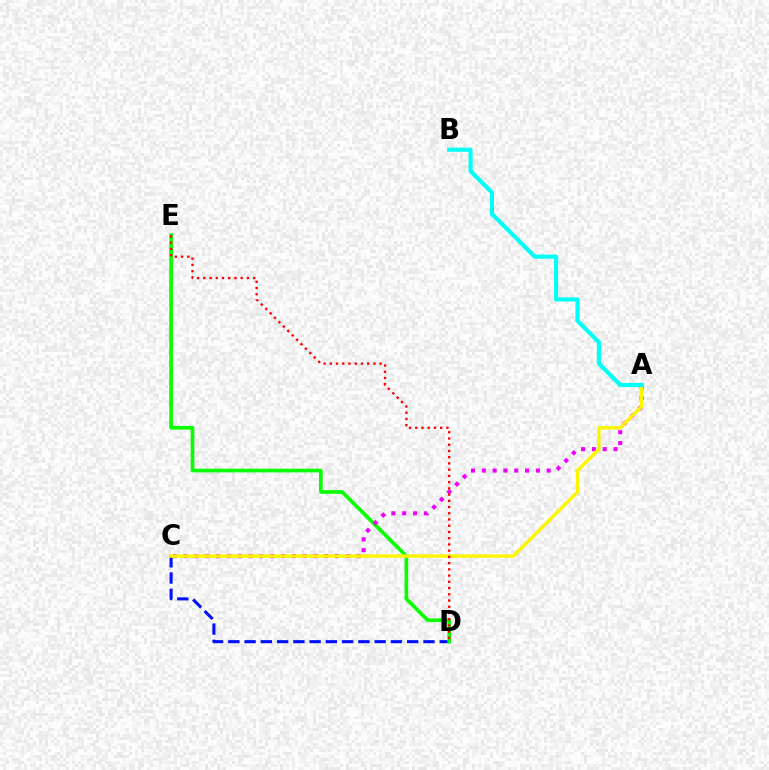{('C', 'D'): [{'color': '#0010ff', 'line_style': 'dashed', 'thickness': 2.21}], ('D', 'E'): [{'color': '#08ff00', 'line_style': 'solid', 'thickness': 2.64}, {'color': '#ff0000', 'line_style': 'dotted', 'thickness': 1.69}], ('A', 'C'): [{'color': '#ee00ff', 'line_style': 'dotted', 'thickness': 2.94}, {'color': '#fcf500', 'line_style': 'solid', 'thickness': 2.46}], ('A', 'B'): [{'color': '#00fff6', 'line_style': 'solid', 'thickness': 2.97}]}